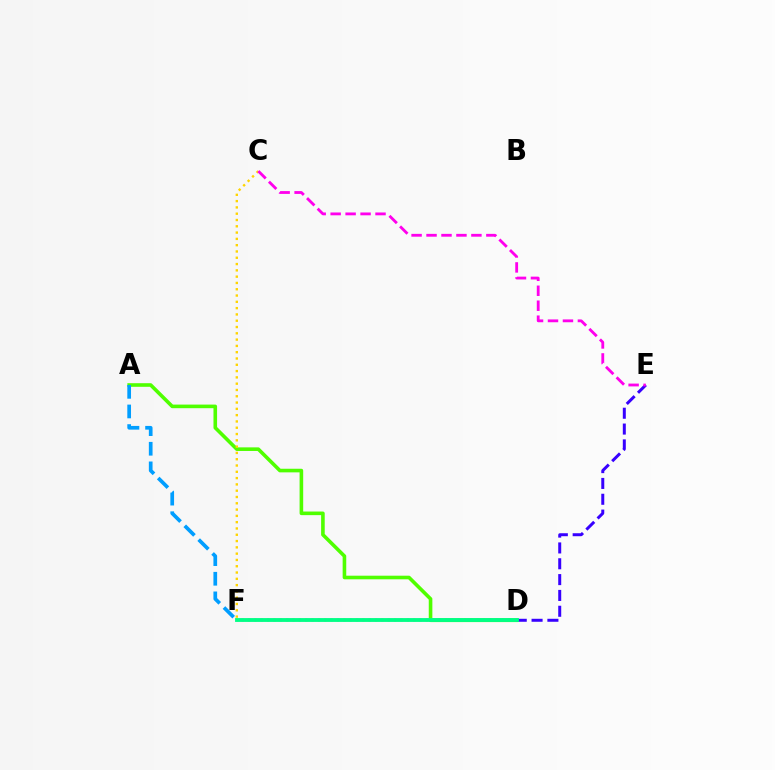{('D', 'F'): [{'color': '#ff0000', 'line_style': 'dotted', 'thickness': 1.73}, {'color': '#00ff86', 'line_style': 'solid', 'thickness': 2.77}], ('A', 'D'): [{'color': '#4fff00', 'line_style': 'solid', 'thickness': 2.59}], ('D', 'E'): [{'color': '#3700ff', 'line_style': 'dashed', 'thickness': 2.15}], ('C', 'F'): [{'color': '#ffd500', 'line_style': 'dotted', 'thickness': 1.71}], ('A', 'F'): [{'color': '#009eff', 'line_style': 'dashed', 'thickness': 2.66}], ('C', 'E'): [{'color': '#ff00ed', 'line_style': 'dashed', 'thickness': 2.03}]}